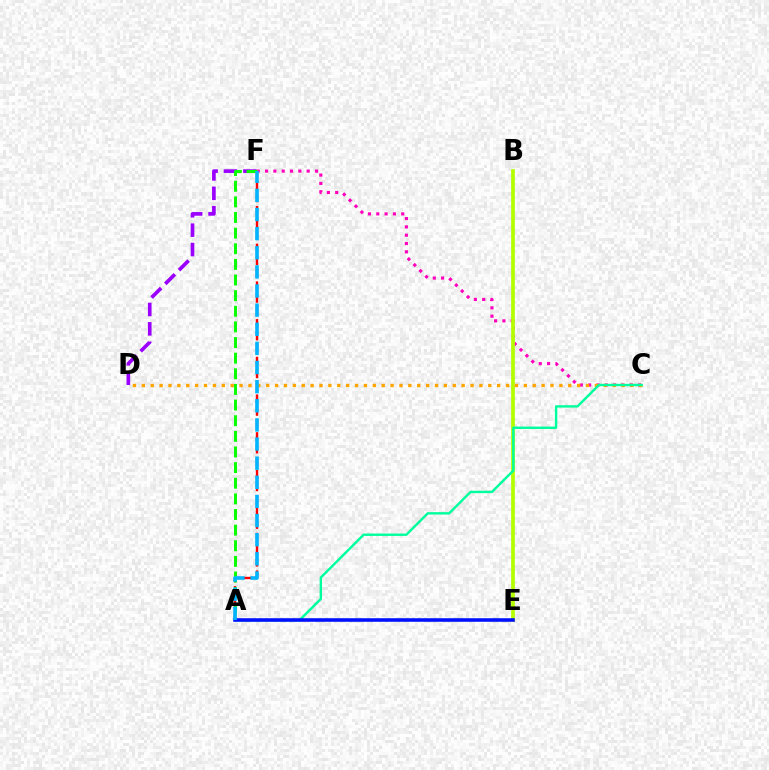{('C', 'F'): [{'color': '#ff00bd', 'line_style': 'dotted', 'thickness': 2.26}], ('A', 'F'): [{'color': '#ff0000', 'line_style': 'dashed', 'thickness': 1.71}, {'color': '#08ff00', 'line_style': 'dashed', 'thickness': 2.12}, {'color': '#00b5ff', 'line_style': 'dashed', 'thickness': 2.6}], ('D', 'F'): [{'color': '#9b00ff', 'line_style': 'dashed', 'thickness': 2.64}], ('B', 'E'): [{'color': '#b3ff00', 'line_style': 'solid', 'thickness': 2.68}], ('C', 'D'): [{'color': '#ffa500', 'line_style': 'dotted', 'thickness': 2.41}], ('A', 'C'): [{'color': '#00ff9d', 'line_style': 'solid', 'thickness': 1.74}], ('A', 'E'): [{'color': '#0010ff', 'line_style': 'solid', 'thickness': 2.57}]}